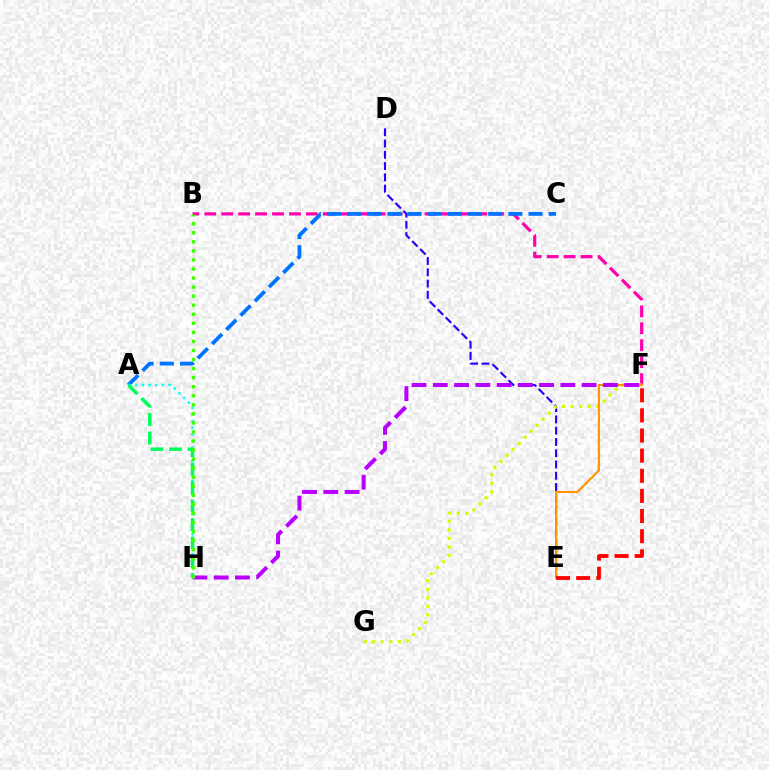{('B', 'F'): [{'color': '#ff00ac', 'line_style': 'dashed', 'thickness': 2.3}], ('A', 'C'): [{'color': '#0074ff', 'line_style': 'dashed', 'thickness': 2.74}], ('D', 'E'): [{'color': '#2500ff', 'line_style': 'dashed', 'thickness': 1.53}], ('F', 'G'): [{'color': '#d1ff00', 'line_style': 'dotted', 'thickness': 2.32}], ('E', 'F'): [{'color': '#ff9400', 'line_style': 'solid', 'thickness': 1.54}, {'color': '#ff0000', 'line_style': 'dashed', 'thickness': 2.74}], ('A', 'H'): [{'color': '#00fff6', 'line_style': 'dotted', 'thickness': 1.81}, {'color': '#00ff5c', 'line_style': 'dashed', 'thickness': 2.51}], ('F', 'H'): [{'color': '#b900ff', 'line_style': 'dashed', 'thickness': 2.89}], ('B', 'H'): [{'color': '#3dff00', 'line_style': 'dotted', 'thickness': 2.46}]}